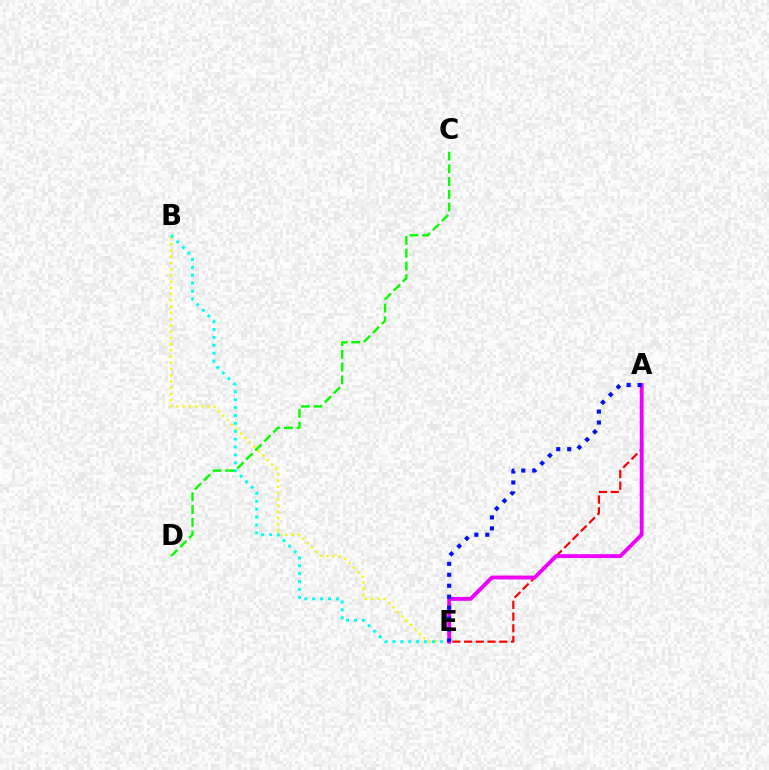{('B', 'E'): [{'color': '#fcf500', 'line_style': 'dotted', 'thickness': 1.7}, {'color': '#00fff6', 'line_style': 'dotted', 'thickness': 2.14}], ('A', 'E'): [{'color': '#ff0000', 'line_style': 'dashed', 'thickness': 1.59}, {'color': '#ee00ff', 'line_style': 'solid', 'thickness': 2.78}, {'color': '#0010ff', 'line_style': 'dotted', 'thickness': 2.98}], ('C', 'D'): [{'color': '#08ff00', 'line_style': 'dashed', 'thickness': 1.73}]}